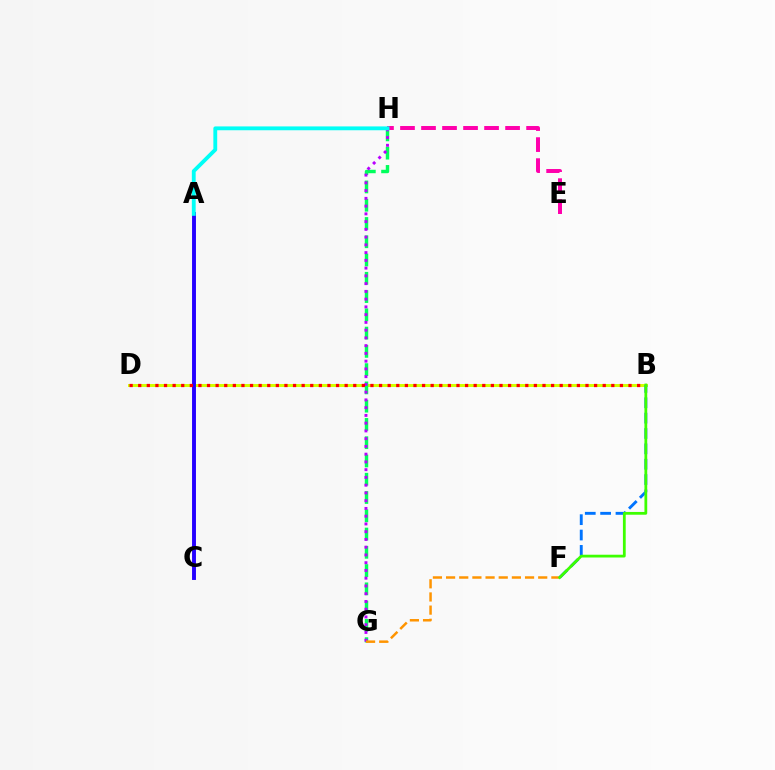{('B', 'D'): [{'color': '#d1ff00', 'line_style': 'solid', 'thickness': 2.14}, {'color': '#ff0000', 'line_style': 'dotted', 'thickness': 2.34}], ('A', 'C'): [{'color': '#2500ff', 'line_style': 'solid', 'thickness': 2.81}], ('G', 'H'): [{'color': '#00ff5c', 'line_style': 'dashed', 'thickness': 2.48}, {'color': '#b900ff', 'line_style': 'dotted', 'thickness': 2.11}], ('E', 'H'): [{'color': '#ff00ac', 'line_style': 'dashed', 'thickness': 2.85}], ('A', 'H'): [{'color': '#00fff6', 'line_style': 'solid', 'thickness': 2.76}], ('F', 'G'): [{'color': '#ff9400', 'line_style': 'dashed', 'thickness': 1.79}], ('B', 'F'): [{'color': '#0074ff', 'line_style': 'dashed', 'thickness': 2.09}, {'color': '#3dff00', 'line_style': 'solid', 'thickness': 2.0}]}